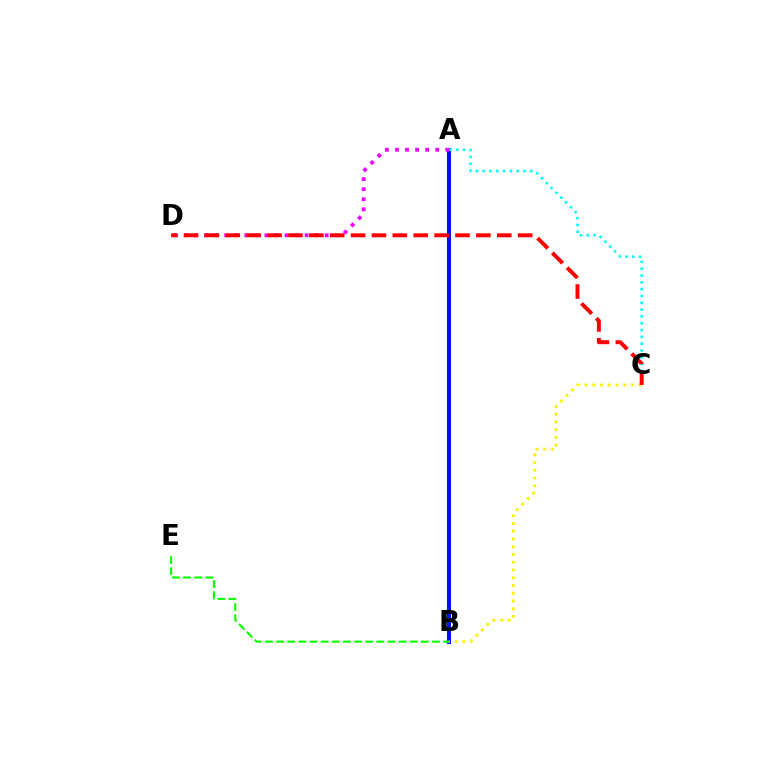{('A', 'B'): [{'color': '#0010ff', 'line_style': 'solid', 'thickness': 2.9}], ('B', 'C'): [{'color': '#fcf500', 'line_style': 'dotted', 'thickness': 2.11}], ('A', 'C'): [{'color': '#00fff6', 'line_style': 'dotted', 'thickness': 1.85}], ('A', 'D'): [{'color': '#ee00ff', 'line_style': 'dotted', 'thickness': 2.73}], ('C', 'D'): [{'color': '#ff0000', 'line_style': 'dashed', 'thickness': 2.84}], ('B', 'E'): [{'color': '#08ff00', 'line_style': 'dashed', 'thickness': 1.51}]}